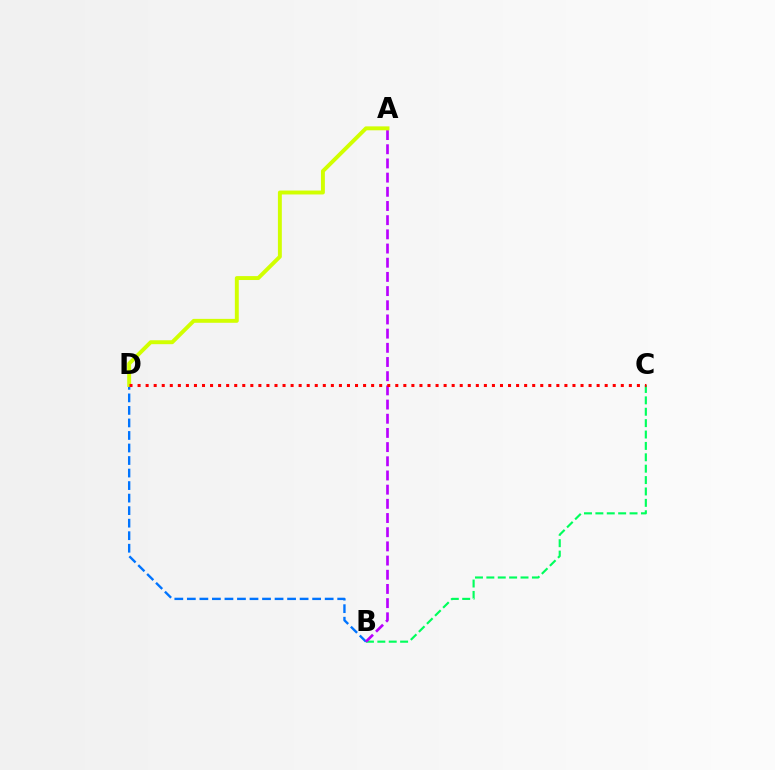{('B', 'C'): [{'color': '#00ff5c', 'line_style': 'dashed', 'thickness': 1.55}], ('B', 'D'): [{'color': '#0074ff', 'line_style': 'dashed', 'thickness': 1.7}], ('A', 'B'): [{'color': '#b900ff', 'line_style': 'dashed', 'thickness': 1.93}], ('A', 'D'): [{'color': '#d1ff00', 'line_style': 'solid', 'thickness': 2.82}], ('C', 'D'): [{'color': '#ff0000', 'line_style': 'dotted', 'thickness': 2.19}]}